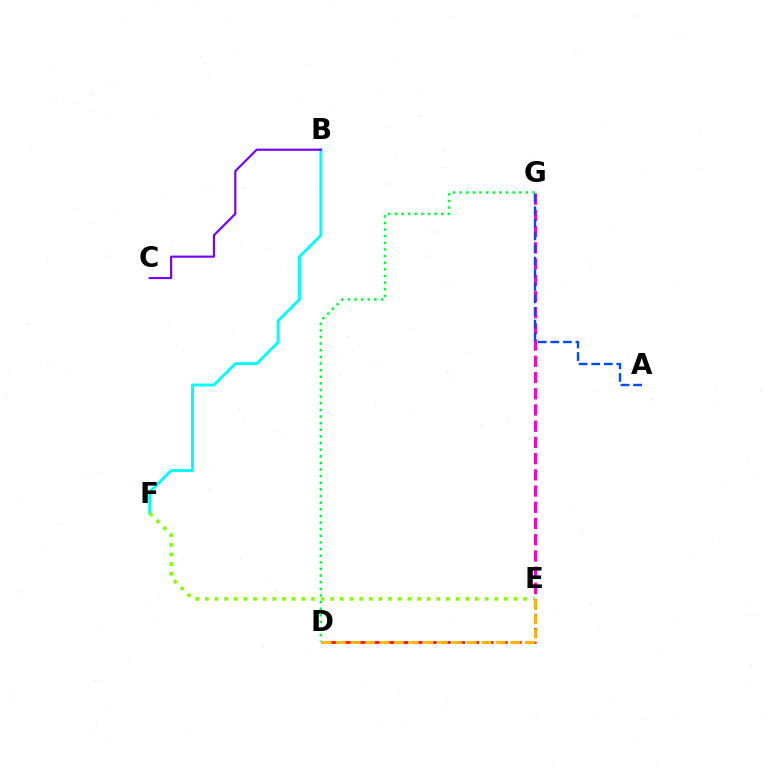{('D', 'E'): [{'color': '#ff0000', 'line_style': 'dashed', 'thickness': 1.93}, {'color': '#ffbd00', 'line_style': 'dashed', 'thickness': 1.97}], ('B', 'F'): [{'color': '#00fff6', 'line_style': 'solid', 'thickness': 2.1}], ('E', 'G'): [{'color': '#ff00cf', 'line_style': 'dashed', 'thickness': 2.2}], ('E', 'F'): [{'color': '#84ff00', 'line_style': 'dotted', 'thickness': 2.62}], ('D', 'G'): [{'color': '#00ff39', 'line_style': 'dotted', 'thickness': 1.8}], ('A', 'G'): [{'color': '#004bff', 'line_style': 'dashed', 'thickness': 1.71}], ('B', 'C'): [{'color': '#7200ff', 'line_style': 'solid', 'thickness': 1.54}]}